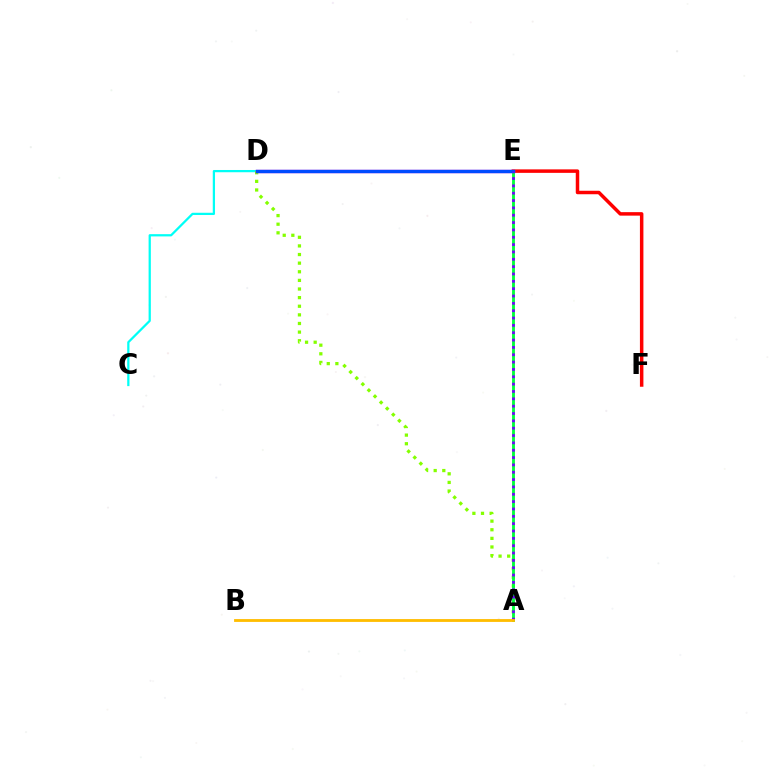{('C', 'D'): [{'color': '#00fff6', 'line_style': 'solid', 'thickness': 1.62}], ('A', 'D'): [{'color': '#84ff00', 'line_style': 'dotted', 'thickness': 2.34}], ('A', 'E'): [{'color': '#00ff39', 'line_style': 'solid', 'thickness': 2.06}, {'color': '#7200ff', 'line_style': 'dotted', 'thickness': 2.0}], ('E', 'F'): [{'color': '#ff0000', 'line_style': 'solid', 'thickness': 2.51}], ('D', 'E'): [{'color': '#ff00cf', 'line_style': 'solid', 'thickness': 2.37}, {'color': '#004bff', 'line_style': 'solid', 'thickness': 2.44}], ('A', 'B'): [{'color': '#ffbd00', 'line_style': 'solid', 'thickness': 2.03}]}